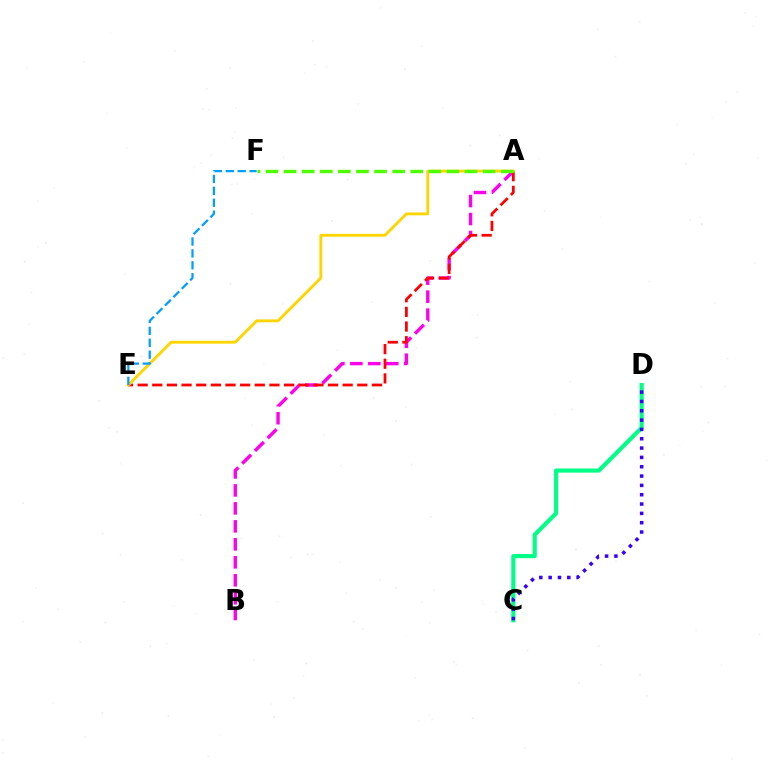{('A', 'B'): [{'color': '#ff00ed', 'line_style': 'dashed', 'thickness': 2.44}], ('A', 'E'): [{'color': '#ff0000', 'line_style': 'dashed', 'thickness': 1.99}, {'color': '#ffd500', 'line_style': 'solid', 'thickness': 2.05}], ('C', 'D'): [{'color': '#00ff86', 'line_style': 'solid', 'thickness': 2.97}, {'color': '#3700ff', 'line_style': 'dotted', 'thickness': 2.53}], ('E', 'F'): [{'color': '#009eff', 'line_style': 'dashed', 'thickness': 1.62}], ('A', 'F'): [{'color': '#4fff00', 'line_style': 'dashed', 'thickness': 2.46}]}